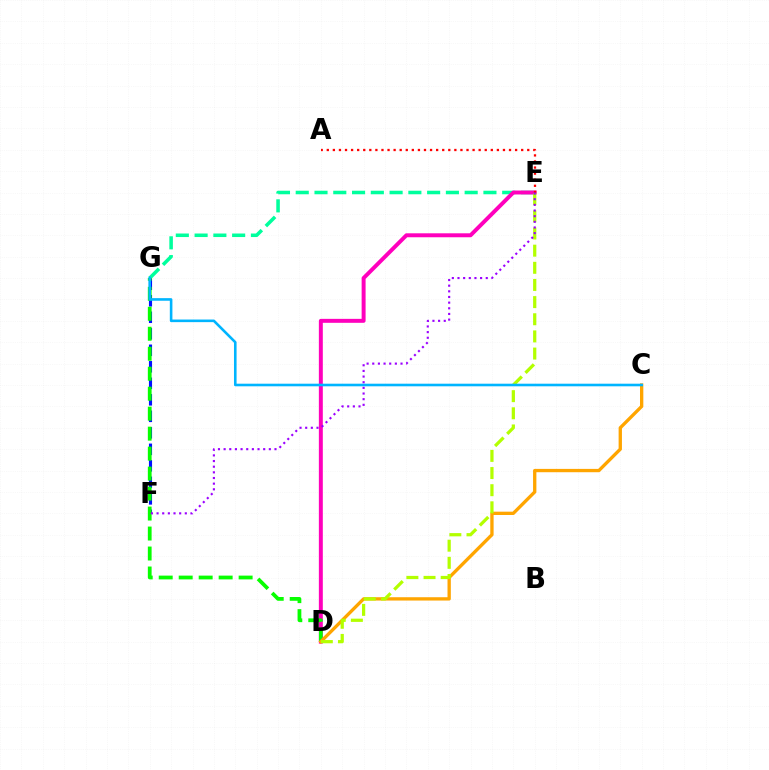{('E', 'G'): [{'color': '#00ff9d', 'line_style': 'dashed', 'thickness': 2.55}], ('D', 'E'): [{'color': '#ff00bd', 'line_style': 'solid', 'thickness': 2.85}, {'color': '#b3ff00', 'line_style': 'dashed', 'thickness': 2.33}], ('A', 'E'): [{'color': '#ff0000', 'line_style': 'dotted', 'thickness': 1.65}], ('F', 'G'): [{'color': '#0010ff', 'line_style': 'dashed', 'thickness': 2.24}], ('D', 'G'): [{'color': '#08ff00', 'line_style': 'dashed', 'thickness': 2.71}], ('C', 'D'): [{'color': '#ffa500', 'line_style': 'solid', 'thickness': 2.39}], ('C', 'G'): [{'color': '#00b5ff', 'line_style': 'solid', 'thickness': 1.87}], ('E', 'F'): [{'color': '#9b00ff', 'line_style': 'dotted', 'thickness': 1.54}]}